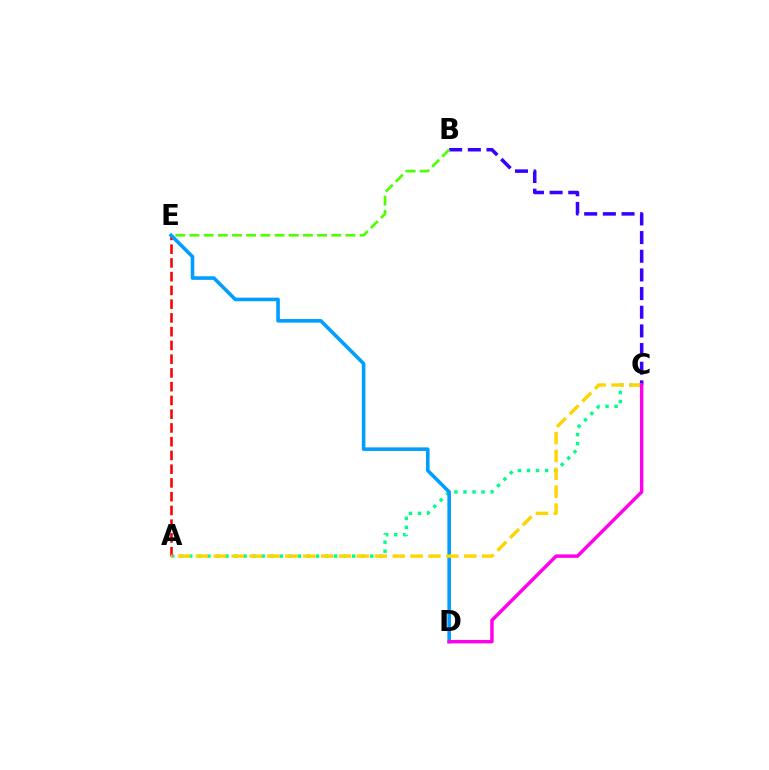{('A', 'C'): [{'color': '#00ff86', 'line_style': 'dotted', 'thickness': 2.46}, {'color': '#ffd500', 'line_style': 'dashed', 'thickness': 2.43}], ('A', 'E'): [{'color': '#ff0000', 'line_style': 'dashed', 'thickness': 1.87}], ('B', 'C'): [{'color': '#3700ff', 'line_style': 'dashed', 'thickness': 2.54}], ('D', 'E'): [{'color': '#009eff', 'line_style': 'solid', 'thickness': 2.58}], ('B', 'E'): [{'color': '#4fff00', 'line_style': 'dashed', 'thickness': 1.93}], ('C', 'D'): [{'color': '#ff00ed', 'line_style': 'solid', 'thickness': 2.48}]}